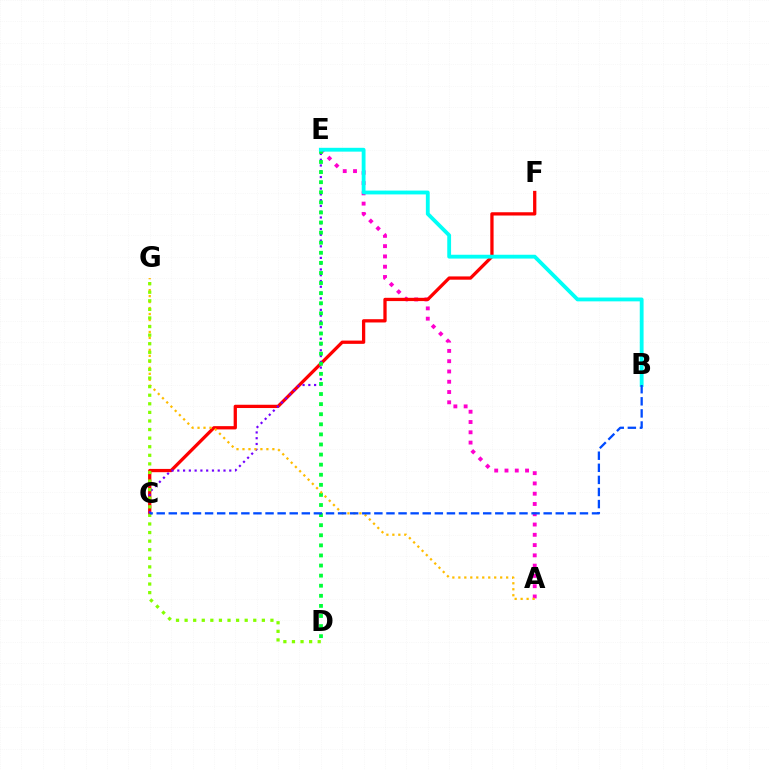{('A', 'E'): [{'color': '#ff00cf', 'line_style': 'dotted', 'thickness': 2.79}], ('C', 'F'): [{'color': '#ff0000', 'line_style': 'solid', 'thickness': 2.36}], ('C', 'E'): [{'color': '#7200ff', 'line_style': 'dotted', 'thickness': 1.57}], ('D', 'E'): [{'color': '#00ff39', 'line_style': 'dotted', 'thickness': 2.74}], ('A', 'G'): [{'color': '#ffbd00', 'line_style': 'dotted', 'thickness': 1.62}], ('B', 'E'): [{'color': '#00fff6', 'line_style': 'solid', 'thickness': 2.75}], ('D', 'G'): [{'color': '#84ff00', 'line_style': 'dotted', 'thickness': 2.33}], ('B', 'C'): [{'color': '#004bff', 'line_style': 'dashed', 'thickness': 1.64}]}